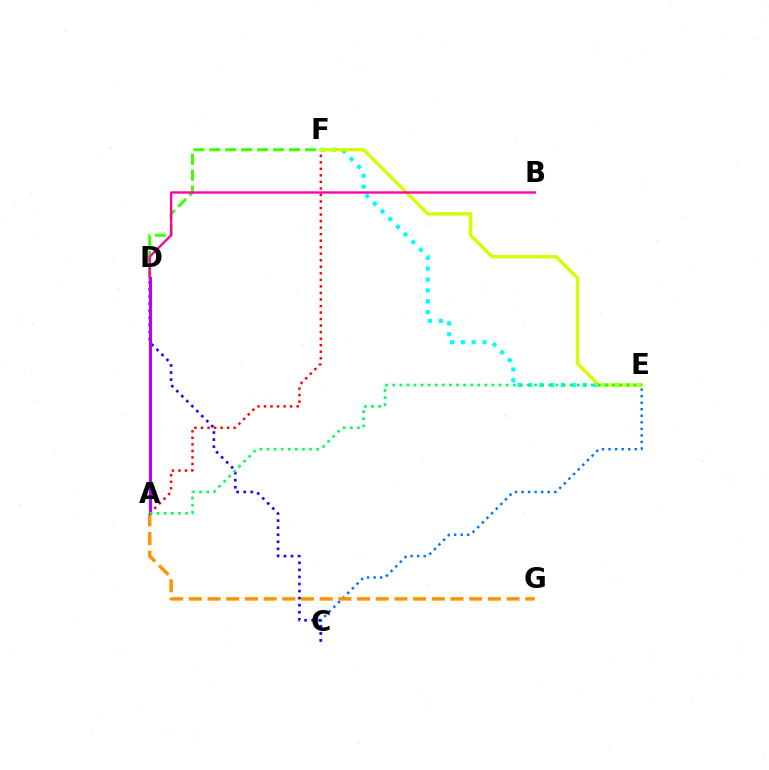{('C', 'E'): [{'color': '#0074ff', 'line_style': 'dotted', 'thickness': 1.78}], ('E', 'F'): [{'color': '#00fff6', 'line_style': 'dotted', 'thickness': 2.95}, {'color': '#d1ff00', 'line_style': 'solid', 'thickness': 2.44}], ('D', 'F'): [{'color': '#3dff00', 'line_style': 'dashed', 'thickness': 2.17}], ('C', 'D'): [{'color': '#2500ff', 'line_style': 'dotted', 'thickness': 1.92}], ('A', 'F'): [{'color': '#ff0000', 'line_style': 'dotted', 'thickness': 1.77}], ('A', 'G'): [{'color': '#ff9400', 'line_style': 'dashed', 'thickness': 2.54}], ('A', 'D'): [{'color': '#b900ff', 'line_style': 'solid', 'thickness': 2.2}], ('A', 'E'): [{'color': '#00ff5c', 'line_style': 'dotted', 'thickness': 1.93}], ('B', 'D'): [{'color': '#ff00ac', 'line_style': 'solid', 'thickness': 1.71}]}